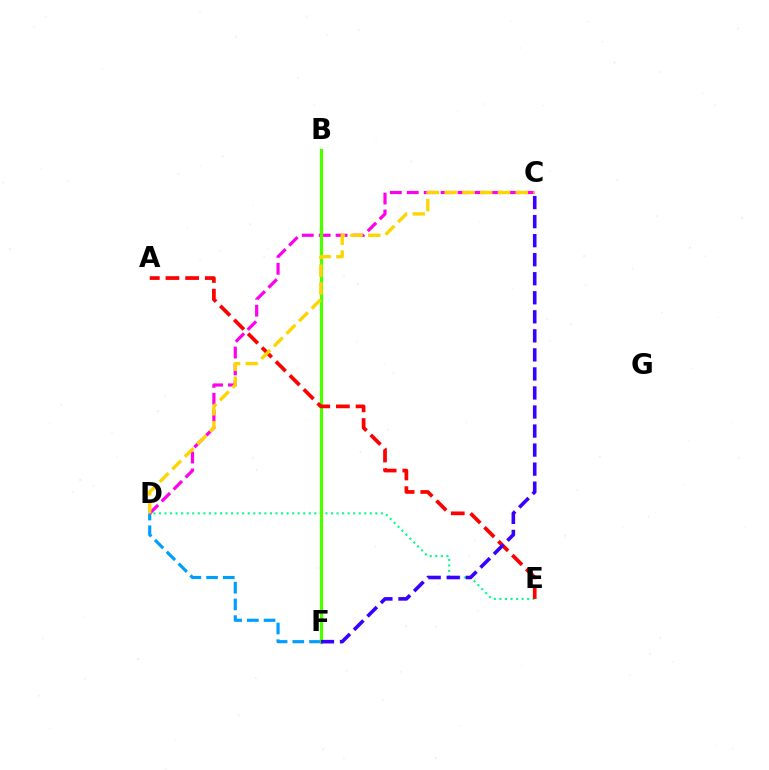{('D', 'E'): [{'color': '#00ff86', 'line_style': 'dotted', 'thickness': 1.51}], ('D', 'F'): [{'color': '#009eff', 'line_style': 'dashed', 'thickness': 2.27}], ('C', 'D'): [{'color': '#ff00ed', 'line_style': 'dashed', 'thickness': 2.3}, {'color': '#ffd500', 'line_style': 'dashed', 'thickness': 2.41}], ('B', 'F'): [{'color': '#4fff00', 'line_style': 'solid', 'thickness': 2.37}], ('A', 'E'): [{'color': '#ff0000', 'line_style': 'dashed', 'thickness': 2.67}], ('C', 'F'): [{'color': '#3700ff', 'line_style': 'dashed', 'thickness': 2.59}]}